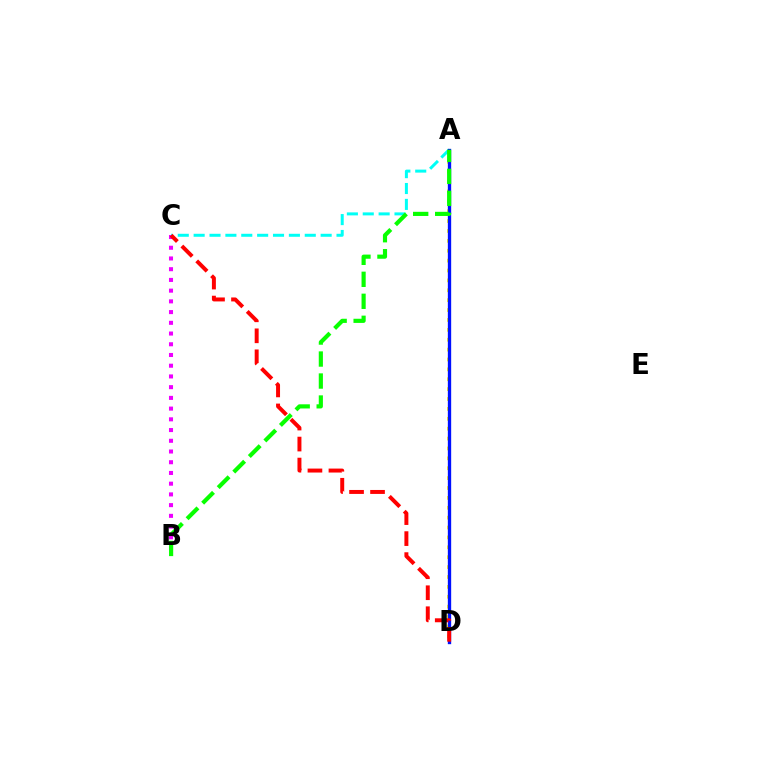{('A', 'C'): [{'color': '#00fff6', 'line_style': 'dashed', 'thickness': 2.16}], ('A', 'D'): [{'color': '#fcf500', 'line_style': 'dotted', 'thickness': 2.69}, {'color': '#0010ff', 'line_style': 'solid', 'thickness': 2.4}], ('B', 'C'): [{'color': '#ee00ff', 'line_style': 'dotted', 'thickness': 2.91}], ('A', 'B'): [{'color': '#08ff00', 'line_style': 'dashed', 'thickness': 2.99}], ('C', 'D'): [{'color': '#ff0000', 'line_style': 'dashed', 'thickness': 2.85}]}